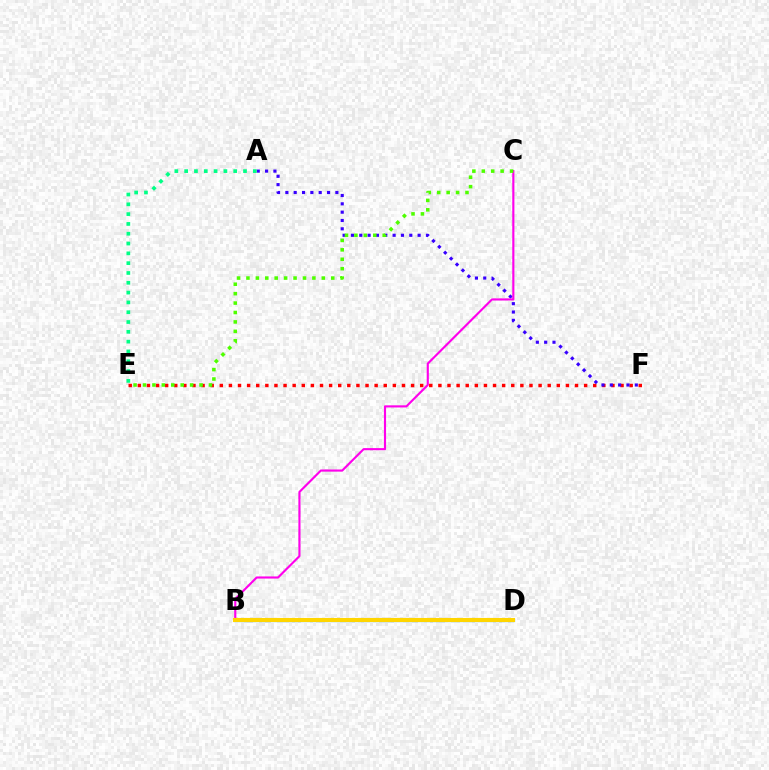{('E', 'F'): [{'color': '#ff0000', 'line_style': 'dotted', 'thickness': 2.47}], ('A', 'F'): [{'color': '#3700ff', 'line_style': 'dotted', 'thickness': 2.26}], ('A', 'E'): [{'color': '#00ff86', 'line_style': 'dotted', 'thickness': 2.67}], ('B', 'D'): [{'color': '#009eff', 'line_style': 'solid', 'thickness': 2.3}, {'color': '#ffd500', 'line_style': 'solid', 'thickness': 2.94}], ('B', 'C'): [{'color': '#ff00ed', 'line_style': 'solid', 'thickness': 1.54}], ('C', 'E'): [{'color': '#4fff00', 'line_style': 'dotted', 'thickness': 2.56}]}